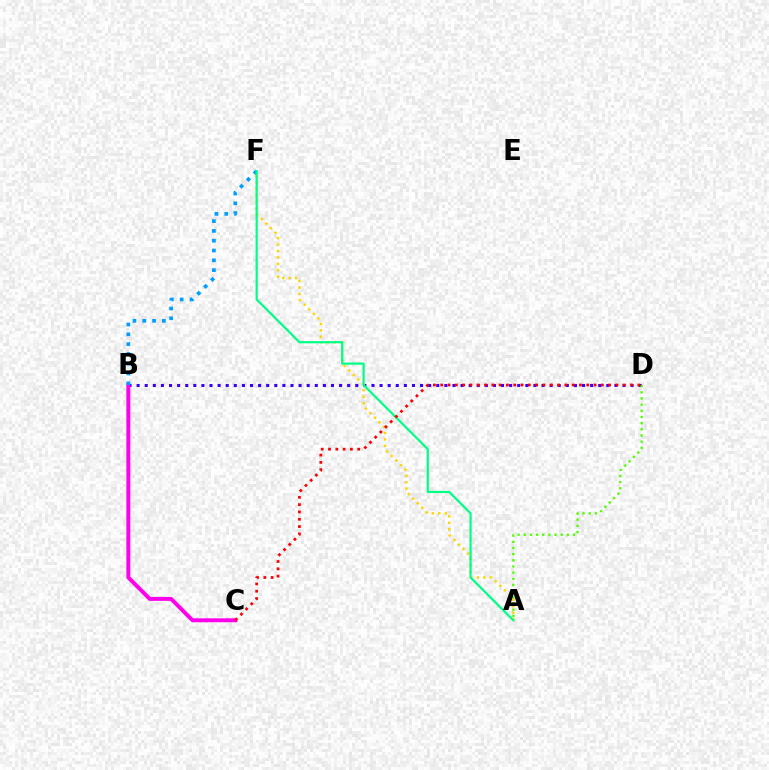{('B', 'D'): [{'color': '#3700ff', 'line_style': 'dotted', 'thickness': 2.2}], ('B', 'C'): [{'color': '#ff00ed', 'line_style': 'solid', 'thickness': 2.83}], ('B', 'F'): [{'color': '#009eff', 'line_style': 'dotted', 'thickness': 2.66}], ('A', 'F'): [{'color': '#ffd500', 'line_style': 'dotted', 'thickness': 1.75}, {'color': '#00ff86', 'line_style': 'solid', 'thickness': 1.59}], ('A', 'D'): [{'color': '#4fff00', 'line_style': 'dotted', 'thickness': 1.68}], ('C', 'D'): [{'color': '#ff0000', 'line_style': 'dotted', 'thickness': 1.98}]}